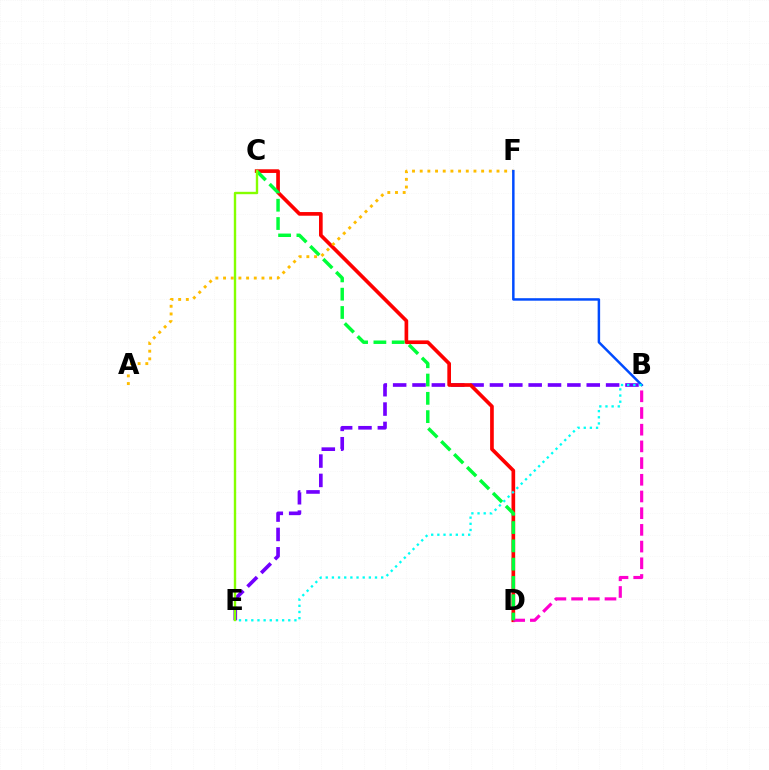{('B', 'E'): [{'color': '#7200ff', 'line_style': 'dashed', 'thickness': 2.63}, {'color': '#00fff6', 'line_style': 'dotted', 'thickness': 1.67}], ('C', 'D'): [{'color': '#ff0000', 'line_style': 'solid', 'thickness': 2.64}, {'color': '#00ff39', 'line_style': 'dashed', 'thickness': 2.49}], ('A', 'F'): [{'color': '#ffbd00', 'line_style': 'dotted', 'thickness': 2.09}], ('B', 'D'): [{'color': '#ff00cf', 'line_style': 'dashed', 'thickness': 2.27}], ('B', 'F'): [{'color': '#004bff', 'line_style': 'solid', 'thickness': 1.79}], ('C', 'E'): [{'color': '#84ff00', 'line_style': 'solid', 'thickness': 1.72}]}